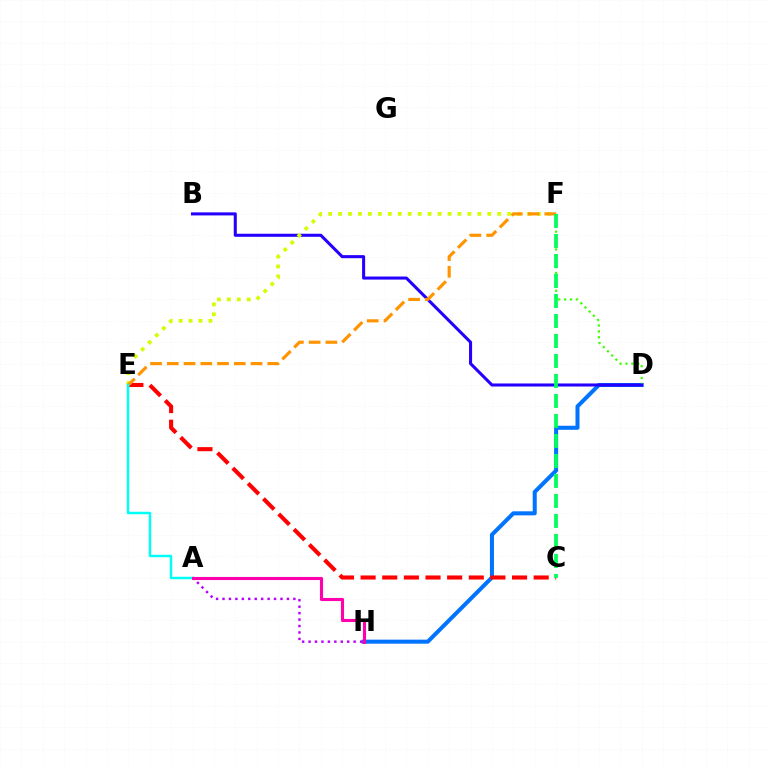{('D', 'H'): [{'color': '#0074ff', 'line_style': 'solid', 'thickness': 2.91}], ('D', 'F'): [{'color': '#3dff00', 'line_style': 'dotted', 'thickness': 1.61}], ('B', 'D'): [{'color': '#2500ff', 'line_style': 'solid', 'thickness': 2.2}], ('E', 'F'): [{'color': '#d1ff00', 'line_style': 'dotted', 'thickness': 2.7}, {'color': '#ff9400', 'line_style': 'dashed', 'thickness': 2.27}], ('C', 'E'): [{'color': '#ff0000', 'line_style': 'dashed', 'thickness': 2.94}], ('A', 'H'): [{'color': '#b900ff', 'line_style': 'dotted', 'thickness': 1.75}, {'color': '#ff00ac', 'line_style': 'solid', 'thickness': 2.23}], ('A', 'E'): [{'color': '#00fff6', 'line_style': 'solid', 'thickness': 1.78}], ('C', 'F'): [{'color': '#00ff5c', 'line_style': 'dashed', 'thickness': 2.72}]}